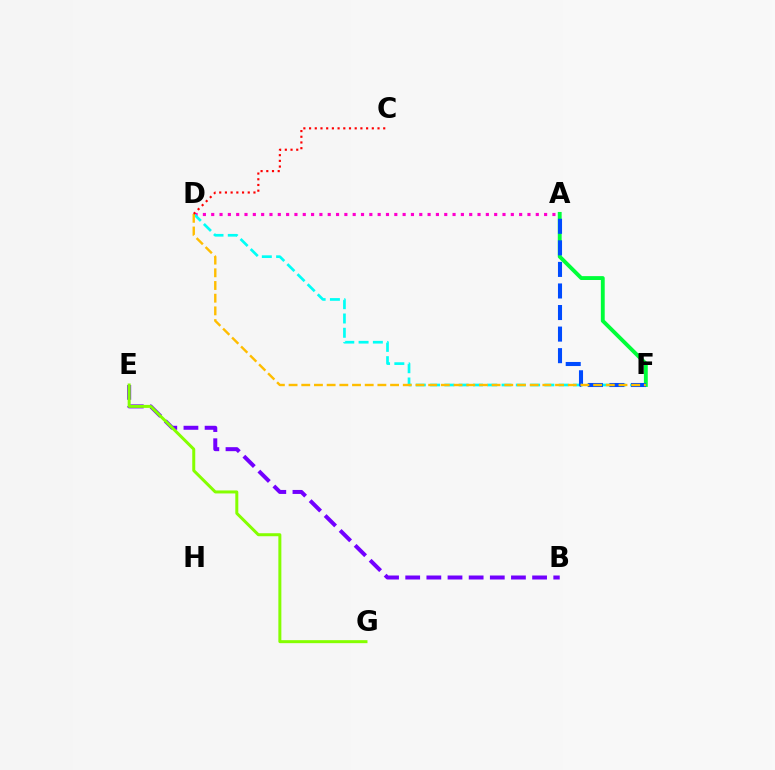{('B', 'E'): [{'color': '#7200ff', 'line_style': 'dashed', 'thickness': 2.87}], ('E', 'G'): [{'color': '#84ff00', 'line_style': 'solid', 'thickness': 2.16}], ('A', 'F'): [{'color': '#00ff39', 'line_style': 'solid', 'thickness': 2.79}, {'color': '#004bff', 'line_style': 'dashed', 'thickness': 2.93}], ('A', 'D'): [{'color': '#ff00cf', 'line_style': 'dotted', 'thickness': 2.26}], ('D', 'F'): [{'color': '#00fff6', 'line_style': 'dashed', 'thickness': 1.94}, {'color': '#ffbd00', 'line_style': 'dashed', 'thickness': 1.72}], ('C', 'D'): [{'color': '#ff0000', 'line_style': 'dotted', 'thickness': 1.55}]}